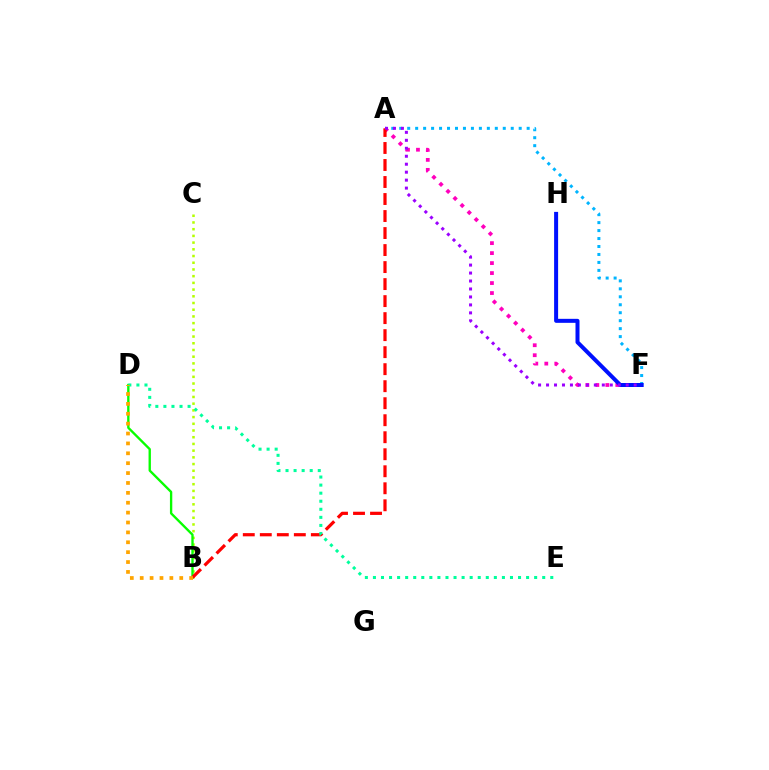{('A', 'F'): [{'color': '#00b5ff', 'line_style': 'dotted', 'thickness': 2.16}, {'color': '#ff00bd', 'line_style': 'dotted', 'thickness': 2.71}, {'color': '#9b00ff', 'line_style': 'dotted', 'thickness': 2.16}], ('B', 'C'): [{'color': '#b3ff00', 'line_style': 'dotted', 'thickness': 1.82}], ('B', 'D'): [{'color': '#08ff00', 'line_style': 'solid', 'thickness': 1.69}, {'color': '#ffa500', 'line_style': 'dotted', 'thickness': 2.69}], ('A', 'B'): [{'color': '#ff0000', 'line_style': 'dashed', 'thickness': 2.31}], ('D', 'E'): [{'color': '#00ff9d', 'line_style': 'dotted', 'thickness': 2.19}], ('F', 'H'): [{'color': '#0010ff', 'line_style': 'solid', 'thickness': 2.88}]}